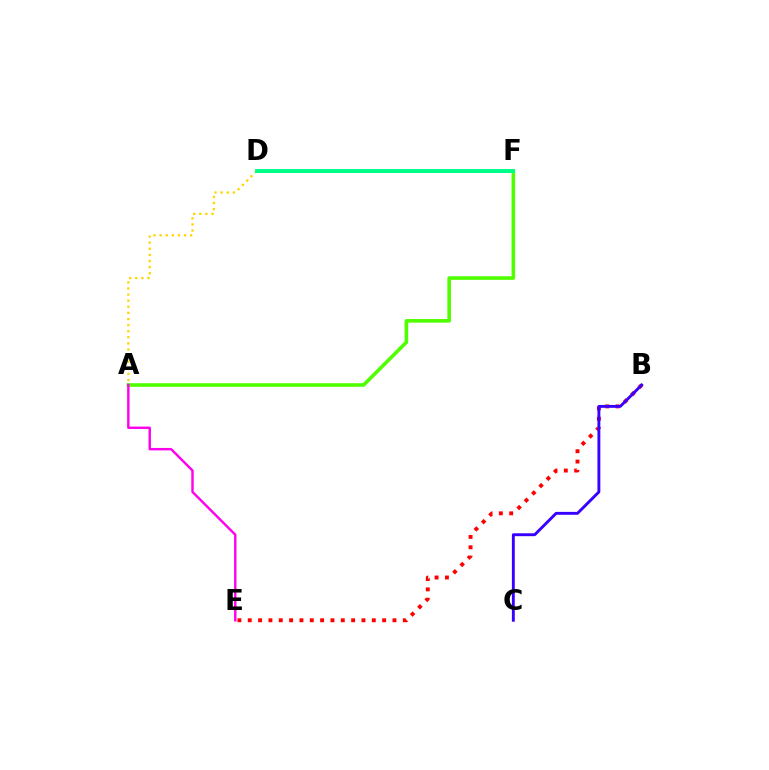{('B', 'E'): [{'color': '#ff0000', 'line_style': 'dotted', 'thickness': 2.81}], ('B', 'C'): [{'color': '#3700ff', 'line_style': 'solid', 'thickness': 2.08}], ('D', 'F'): [{'color': '#009eff', 'line_style': 'solid', 'thickness': 1.89}, {'color': '#00ff86', 'line_style': 'solid', 'thickness': 2.81}], ('A', 'D'): [{'color': '#ffd500', 'line_style': 'dotted', 'thickness': 1.66}], ('A', 'F'): [{'color': '#4fff00', 'line_style': 'solid', 'thickness': 2.59}], ('A', 'E'): [{'color': '#ff00ed', 'line_style': 'solid', 'thickness': 1.74}]}